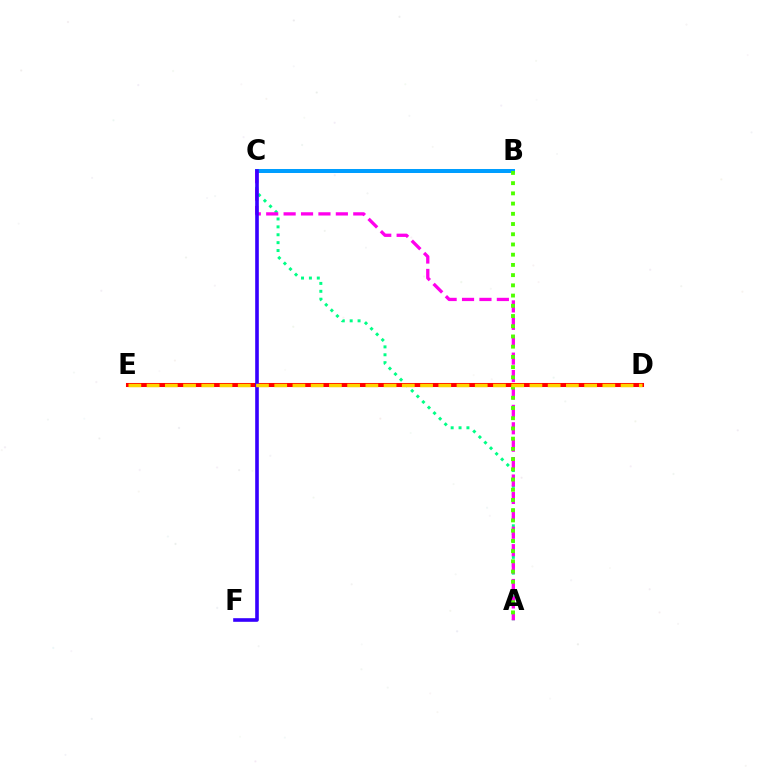{('A', 'C'): [{'color': '#00ff86', 'line_style': 'dotted', 'thickness': 2.14}, {'color': '#ff00ed', 'line_style': 'dashed', 'thickness': 2.37}], ('D', 'E'): [{'color': '#ff0000', 'line_style': 'solid', 'thickness': 2.91}, {'color': '#ffd500', 'line_style': 'dashed', 'thickness': 2.48}], ('B', 'C'): [{'color': '#009eff', 'line_style': 'solid', 'thickness': 2.88}], ('C', 'F'): [{'color': '#3700ff', 'line_style': 'solid', 'thickness': 2.61}], ('A', 'B'): [{'color': '#4fff00', 'line_style': 'dotted', 'thickness': 2.78}]}